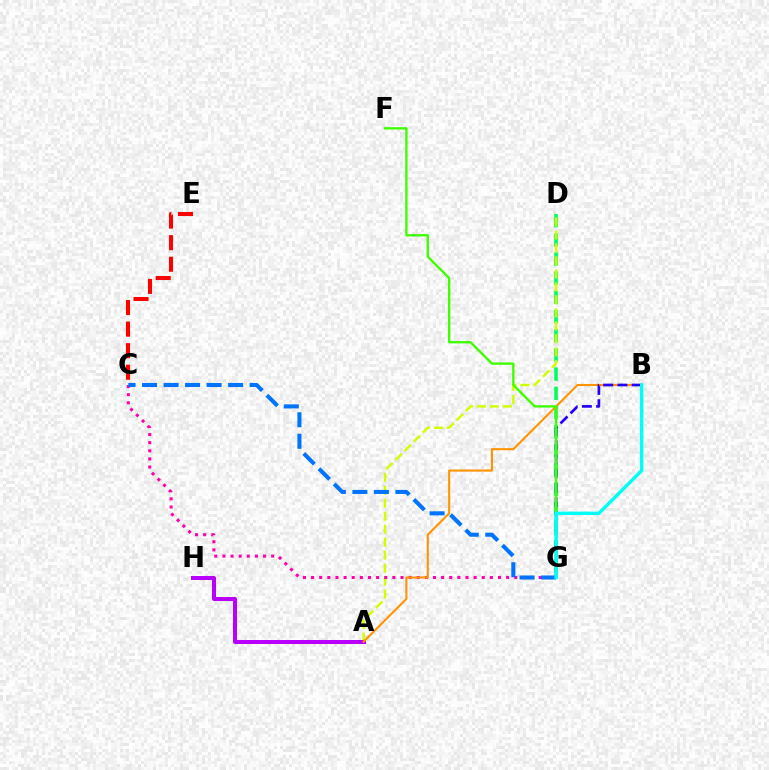{('D', 'G'): [{'color': '#00ff5c', 'line_style': 'dashed', 'thickness': 2.61}], ('A', 'D'): [{'color': '#d1ff00', 'line_style': 'dashed', 'thickness': 1.76}], ('C', 'G'): [{'color': '#ff00ac', 'line_style': 'dotted', 'thickness': 2.21}, {'color': '#0074ff', 'line_style': 'dashed', 'thickness': 2.92}], ('A', 'H'): [{'color': '#b900ff', 'line_style': 'solid', 'thickness': 2.88}], ('A', 'B'): [{'color': '#ff9400', 'line_style': 'solid', 'thickness': 1.51}], ('B', 'G'): [{'color': '#2500ff', 'line_style': 'dashed', 'thickness': 1.94}, {'color': '#00fff6', 'line_style': 'solid', 'thickness': 2.47}], ('F', 'G'): [{'color': '#3dff00', 'line_style': 'solid', 'thickness': 1.69}], ('C', 'E'): [{'color': '#ff0000', 'line_style': 'dashed', 'thickness': 2.93}]}